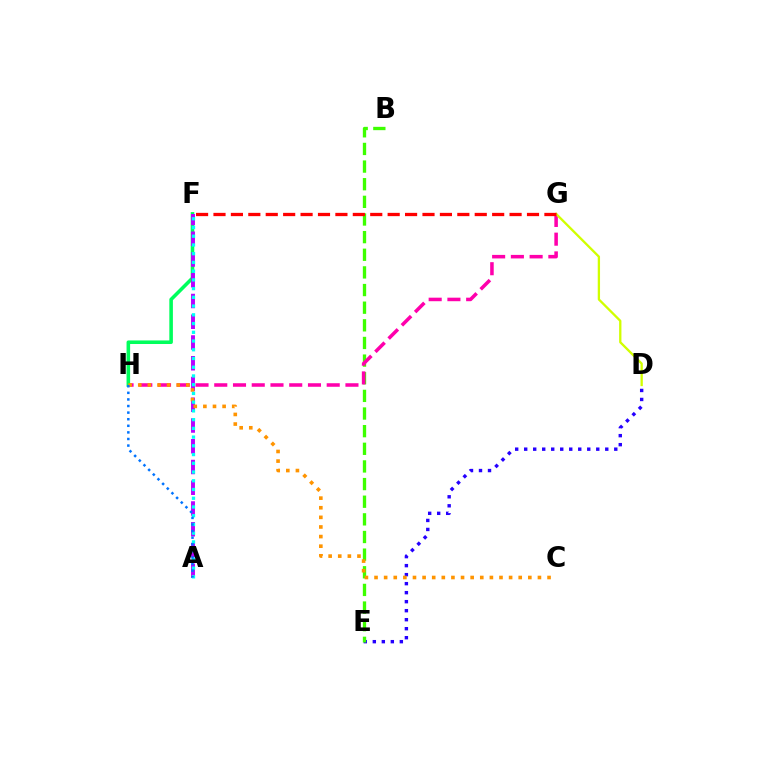{('D', 'E'): [{'color': '#2500ff', 'line_style': 'dotted', 'thickness': 2.45}], ('B', 'E'): [{'color': '#3dff00', 'line_style': 'dashed', 'thickness': 2.4}], ('G', 'H'): [{'color': '#ff00ac', 'line_style': 'dashed', 'thickness': 2.55}], ('D', 'G'): [{'color': '#d1ff00', 'line_style': 'solid', 'thickness': 1.66}], ('F', 'H'): [{'color': '#00ff5c', 'line_style': 'solid', 'thickness': 2.57}], ('A', 'F'): [{'color': '#b900ff', 'line_style': 'dashed', 'thickness': 2.82}, {'color': '#00fff6', 'line_style': 'dotted', 'thickness': 2.37}], ('C', 'H'): [{'color': '#ff9400', 'line_style': 'dotted', 'thickness': 2.61}], ('F', 'G'): [{'color': '#ff0000', 'line_style': 'dashed', 'thickness': 2.37}], ('A', 'H'): [{'color': '#0074ff', 'line_style': 'dotted', 'thickness': 1.79}]}